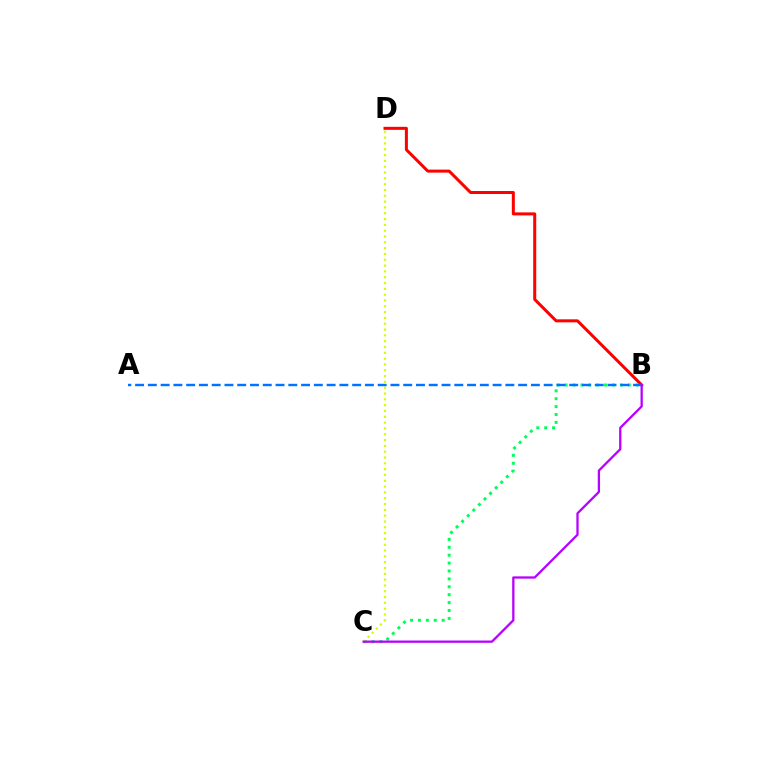{('B', 'D'): [{'color': '#ff0000', 'line_style': 'solid', 'thickness': 2.17}], ('B', 'C'): [{'color': '#00ff5c', 'line_style': 'dotted', 'thickness': 2.15}, {'color': '#b900ff', 'line_style': 'solid', 'thickness': 1.64}], ('C', 'D'): [{'color': '#d1ff00', 'line_style': 'dotted', 'thickness': 1.58}], ('A', 'B'): [{'color': '#0074ff', 'line_style': 'dashed', 'thickness': 1.73}]}